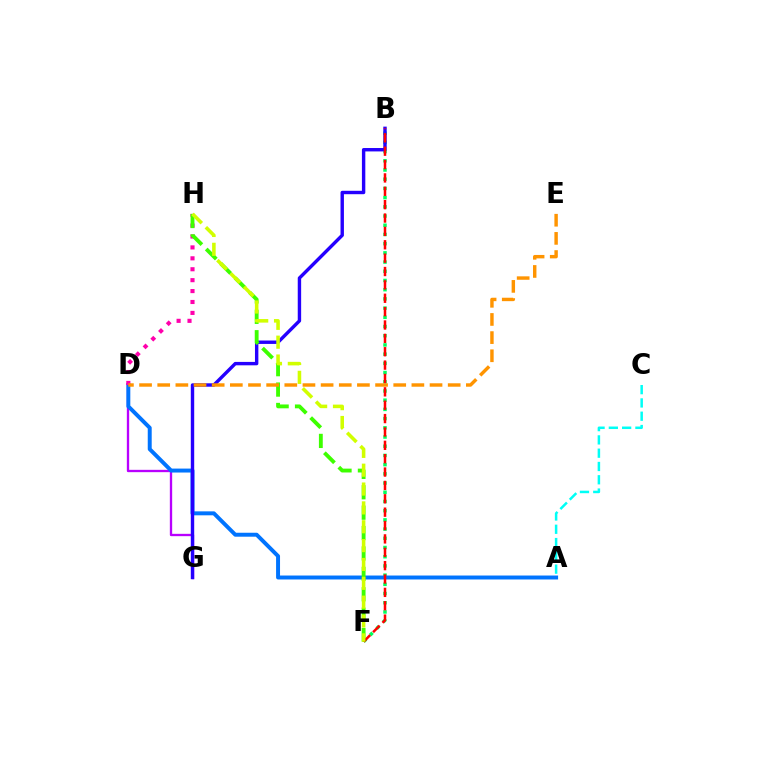{('D', 'G'): [{'color': '#b900ff', 'line_style': 'solid', 'thickness': 1.68}], ('B', 'F'): [{'color': '#00ff5c', 'line_style': 'dotted', 'thickness': 2.5}, {'color': '#ff0000', 'line_style': 'dashed', 'thickness': 1.82}], ('A', 'D'): [{'color': '#0074ff', 'line_style': 'solid', 'thickness': 2.84}], ('D', 'H'): [{'color': '#ff00ac', 'line_style': 'dotted', 'thickness': 2.97}], ('A', 'C'): [{'color': '#00fff6', 'line_style': 'dashed', 'thickness': 1.81}], ('B', 'G'): [{'color': '#2500ff', 'line_style': 'solid', 'thickness': 2.45}], ('F', 'H'): [{'color': '#3dff00', 'line_style': 'dashed', 'thickness': 2.77}, {'color': '#d1ff00', 'line_style': 'dashed', 'thickness': 2.56}], ('D', 'E'): [{'color': '#ff9400', 'line_style': 'dashed', 'thickness': 2.47}]}